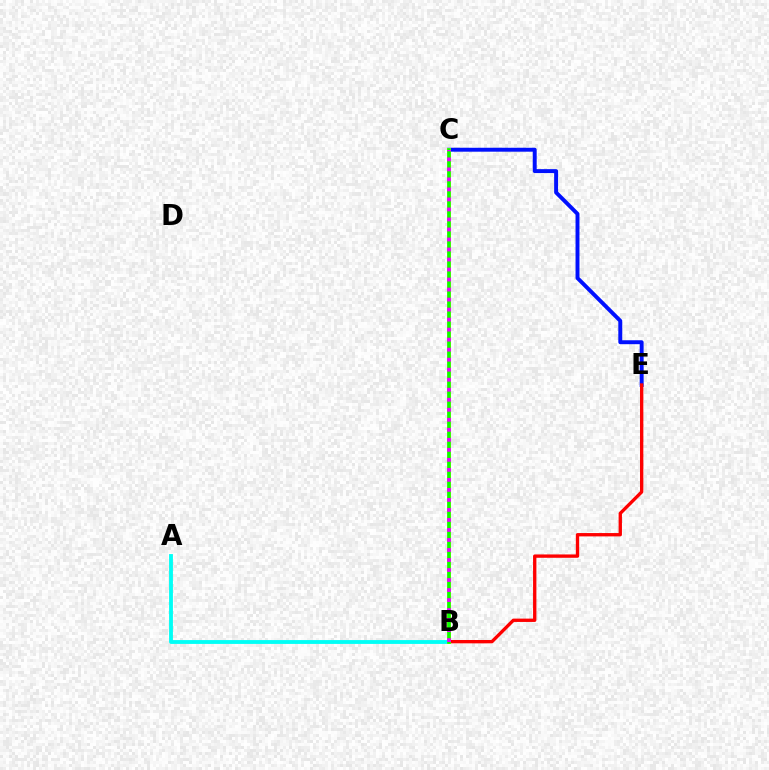{('C', 'E'): [{'color': '#0010ff', 'line_style': 'solid', 'thickness': 2.83}], ('A', 'B'): [{'color': '#00fff6', 'line_style': 'solid', 'thickness': 2.76}], ('B', 'E'): [{'color': '#ff0000', 'line_style': 'solid', 'thickness': 2.4}], ('B', 'C'): [{'color': '#fcf500', 'line_style': 'solid', 'thickness': 2.74}, {'color': '#08ff00', 'line_style': 'solid', 'thickness': 2.59}, {'color': '#ee00ff', 'line_style': 'dotted', 'thickness': 2.72}]}